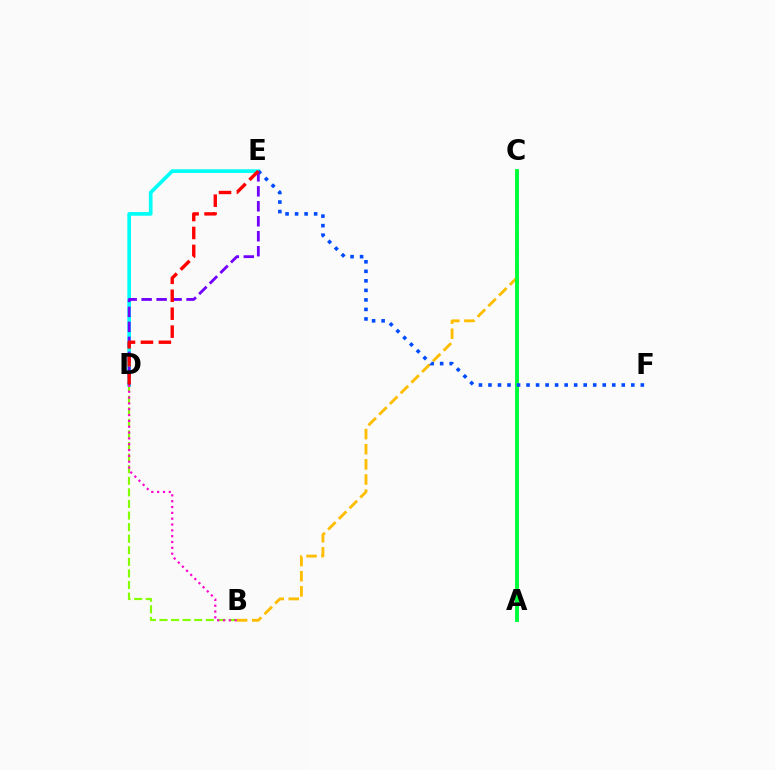{('B', 'C'): [{'color': '#ffbd00', 'line_style': 'dashed', 'thickness': 2.06}], ('A', 'C'): [{'color': '#00ff39', 'line_style': 'solid', 'thickness': 2.82}], ('D', 'E'): [{'color': '#00fff6', 'line_style': 'solid', 'thickness': 2.64}, {'color': '#7200ff', 'line_style': 'dashed', 'thickness': 2.03}, {'color': '#ff0000', 'line_style': 'dashed', 'thickness': 2.44}], ('E', 'F'): [{'color': '#004bff', 'line_style': 'dotted', 'thickness': 2.59}], ('B', 'D'): [{'color': '#84ff00', 'line_style': 'dashed', 'thickness': 1.57}, {'color': '#ff00cf', 'line_style': 'dotted', 'thickness': 1.58}]}